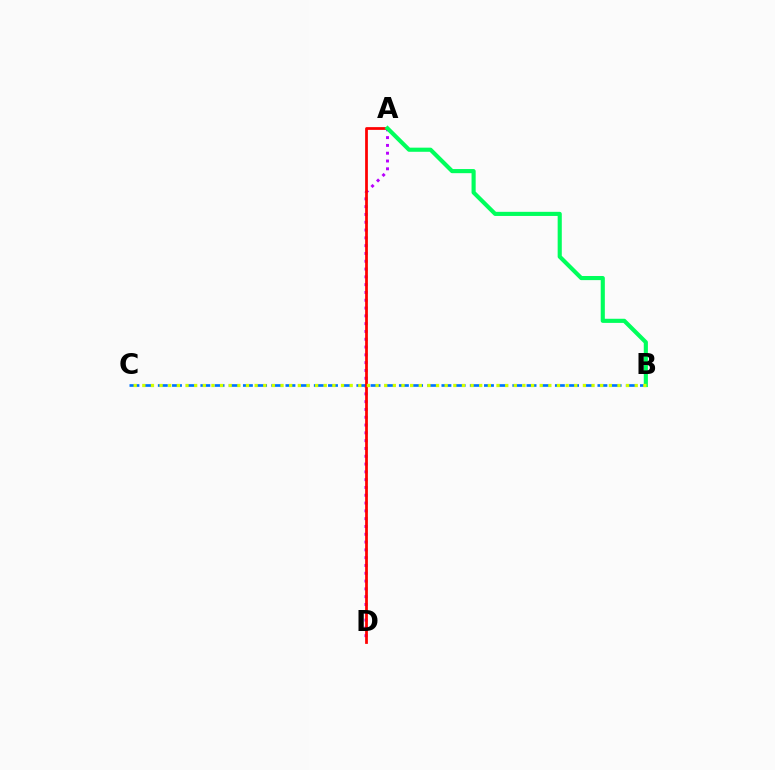{('A', 'D'): [{'color': '#b900ff', 'line_style': 'dotted', 'thickness': 2.12}, {'color': '#ff0000', 'line_style': 'solid', 'thickness': 1.98}], ('B', 'C'): [{'color': '#0074ff', 'line_style': 'dashed', 'thickness': 1.93}, {'color': '#d1ff00', 'line_style': 'dotted', 'thickness': 2.35}], ('A', 'B'): [{'color': '#00ff5c', 'line_style': 'solid', 'thickness': 2.97}]}